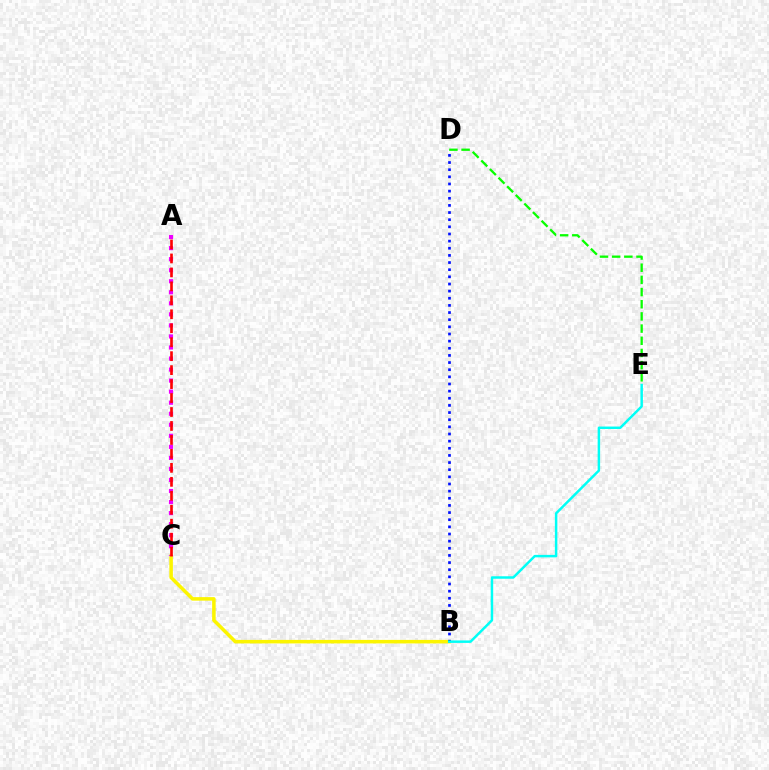{('D', 'E'): [{'color': '#08ff00', 'line_style': 'dashed', 'thickness': 1.65}], ('B', 'C'): [{'color': '#fcf500', 'line_style': 'solid', 'thickness': 2.54}], ('B', 'D'): [{'color': '#0010ff', 'line_style': 'dotted', 'thickness': 1.94}], ('B', 'E'): [{'color': '#00fff6', 'line_style': 'solid', 'thickness': 1.78}], ('A', 'C'): [{'color': '#ee00ff', 'line_style': 'dotted', 'thickness': 3.0}, {'color': '#ff0000', 'line_style': 'dashed', 'thickness': 1.9}]}